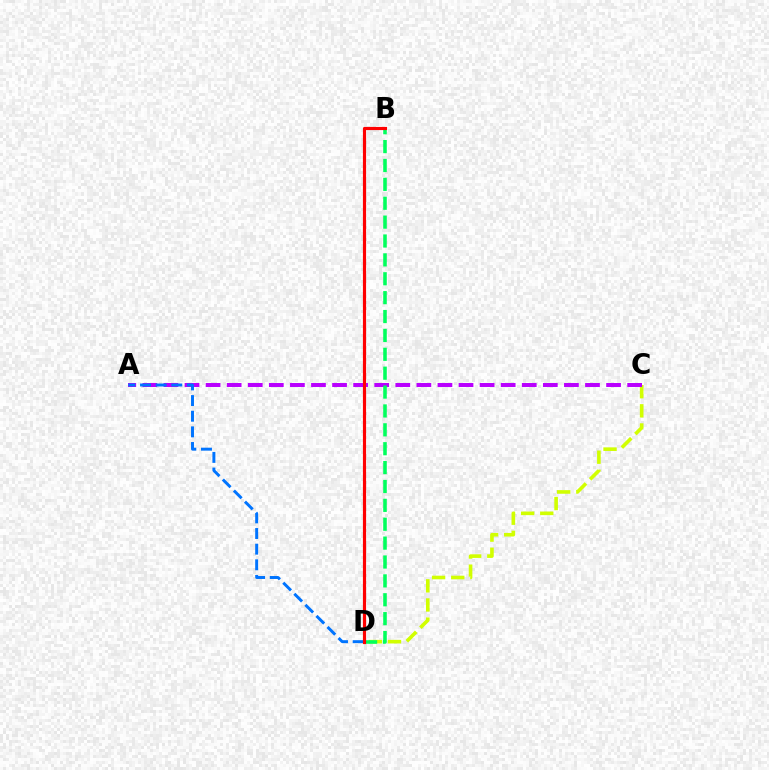{('C', 'D'): [{'color': '#d1ff00', 'line_style': 'dashed', 'thickness': 2.6}], ('A', 'C'): [{'color': '#b900ff', 'line_style': 'dashed', 'thickness': 2.86}], ('B', 'D'): [{'color': '#00ff5c', 'line_style': 'dashed', 'thickness': 2.57}, {'color': '#ff0000', 'line_style': 'solid', 'thickness': 2.28}], ('A', 'D'): [{'color': '#0074ff', 'line_style': 'dashed', 'thickness': 2.12}]}